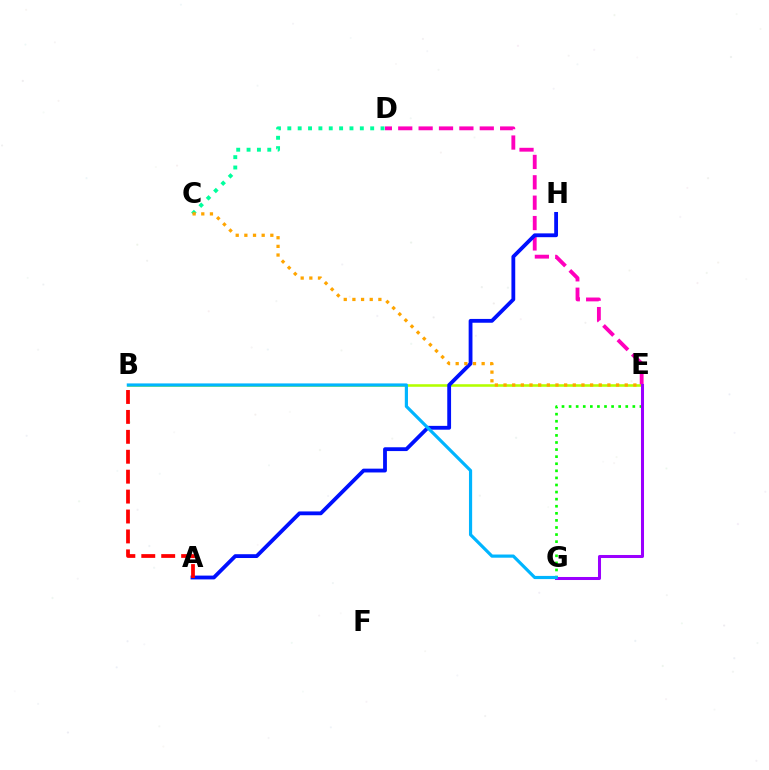{('D', 'E'): [{'color': '#ff00bd', 'line_style': 'dashed', 'thickness': 2.77}], ('C', 'D'): [{'color': '#00ff9d', 'line_style': 'dotted', 'thickness': 2.81}], ('E', 'G'): [{'color': '#08ff00', 'line_style': 'dotted', 'thickness': 1.92}, {'color': '#9b00ff', 'line_style': 'solid', 'thickness': 2.18}], ('B', 'E'): [{'color': '#b3ff00', 'line_style': 'solid', 'thickness': 1.85}], ('A', 'H'): [{'color': '#0010ff', 'line_style': 'solid', 'thickness': 2.74}], ('C', 'E'): [{'color': '#ffa500', 'line_style': 'dotted', 'thickness': 2.35}], ('A', 'B'): [{'color': '#ff0000', 'line_style': 'dashed', 'thickness': 2.71}], ('B', 'G'): [{'color': '#00b5ff', 'line_style': 'solid', 'thickness': 2.28}]}